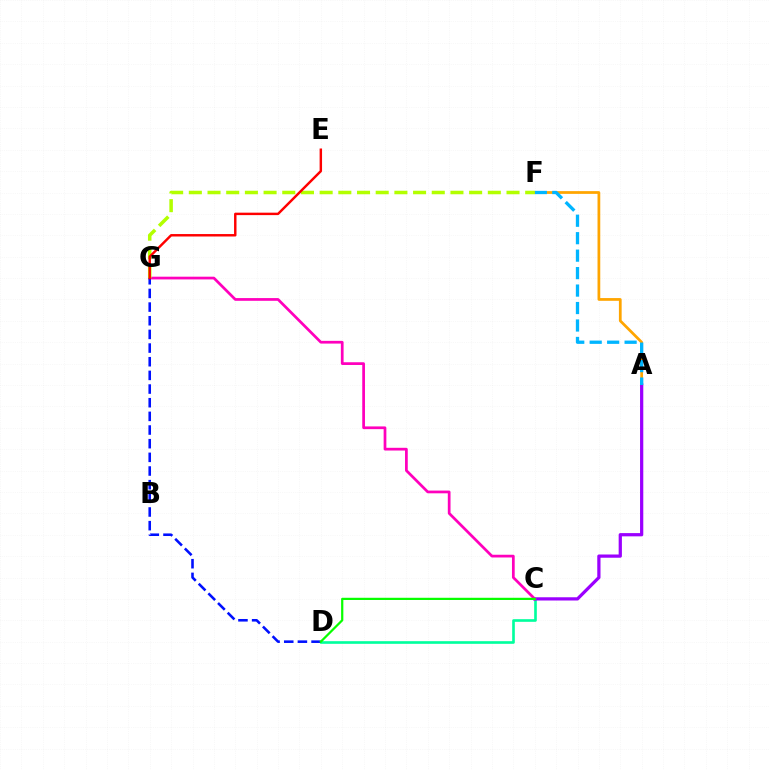{('A', 'F'): [{'color': '#ffa500', 'line_style': 'solid', 'thickness': 1.98}, {'color': '#00b5ff', 'line_style': 'dashed', 'thickness': 2.37}], ('C', 'D'): [{'color': '#00ff9d', 'line_style': 'solid', 'thickness': 1.9}, {'color': '#08ff00', 'line_style': 'solid', 'thickness': 1.6}], ('A', 'C'): [{'color': '#9b00ff', 'line_style': 'solid', 'thickness': 2.33}], ('C', 'G'): [{'color': '#ff00bd', 'line_style': 'solid', 'thickness': 1.96}], ('D', 'G'): [{'color': '#0010ff', 'line_style': 'dashed', 'thickness': 1.86}], ('F', 'G'): [{'color': '#b3ff00', 'line_style': 'dashed', 'thickness': 2.54}], ('E', 'G'): [{'color': '#ff0000', 'line_style': 'solid', 'thickness': 1.76}]}